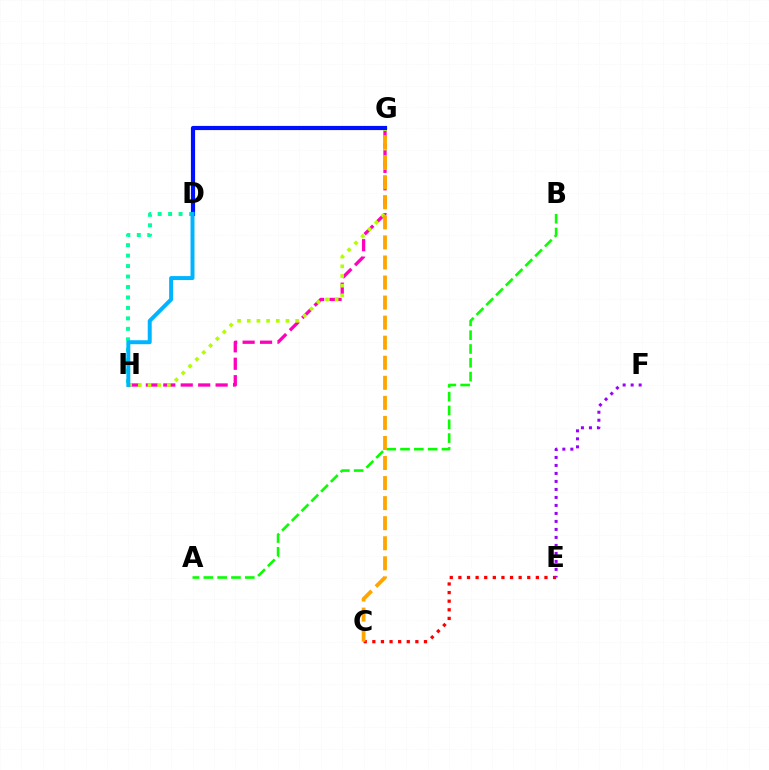{('G', 'H'): [{'color': '#ff00bd', 'line_style': 'dashed', 'thickness': 2.37}, {'color': '#b3ff00', 'line_style': 'dotted', 'thickness': 2.63}], ('A', 'B'): [{'color': '#08ff00', 'line_style': 'dashed', 'thickness': 1.88}], ('C', 'E'): [{'color': '#ff0000', 'line_style': 'dotted', 'thickness': 2.34}], ('D', 'H'): [{'color': '#00ff9d', 'line_style': 'dotted', 'thickness': 2.84}, {'color': '#00b5ff', 'line_style': 'solid', 'thickness': 2.85}], ('E', 'F'): [{'color': '#9b00ff', 'line_style': 'dotted', 'thickness': 2.17}], ('C', 'G'): [{'color': '#ffa500', 'line_style': 'dashed', 'thickness': 2.72}], ('D', 'G'): [{'color': '#0010ff', 'line_style': 'solid', 'thickness': 3.0}]}